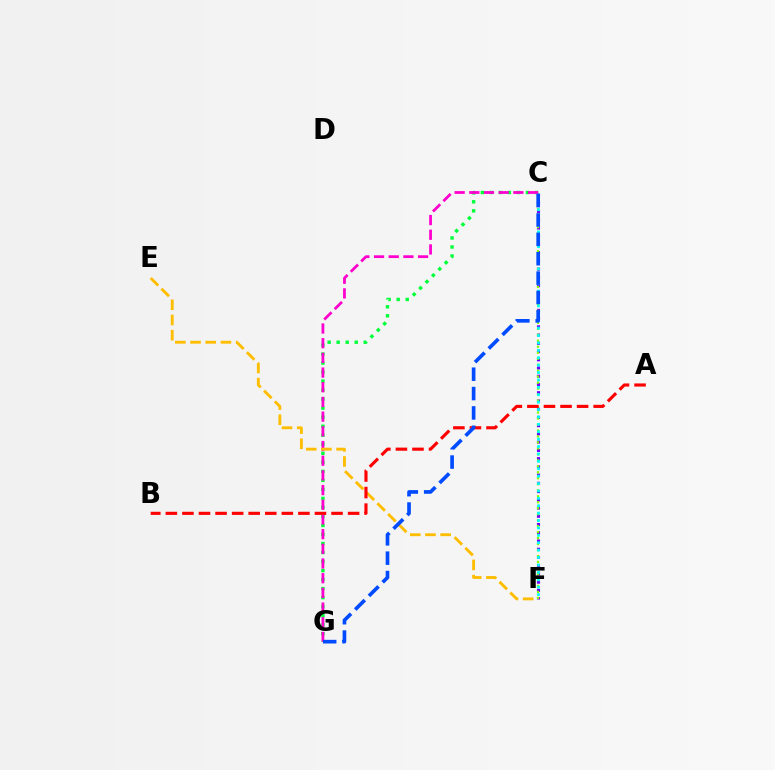{('C', 'G'): [{'color': '#00ff39', 'line_style': 'dotted', 'thickness': 2.45}, {'color': '#ff00cf', 'line_style': 'dashed', 'thickness': 2.0}, {'color': '#004bff', 'line_style': 'dashed', 'thickness': 2.63}], ('C', 'F'): [{'color': '#7200ff', 'line_style': 'dotted', 'thickness': 2.24}, {'color': '#84ff00', 'line_style': 'dotted', 'thickness': 1.62}, {'color': '#00fff6', 'line_style': 'dotted', 'thickness': 2.01}], ('E', 'F'): [{'color': '#ffbd00', 'line_style': 'dashed', 'thickness': 2.06}], ('A', 'B'): [{'color': '#ff0000', 'line_style': 'dashed', 'thickness': 2.25}]}